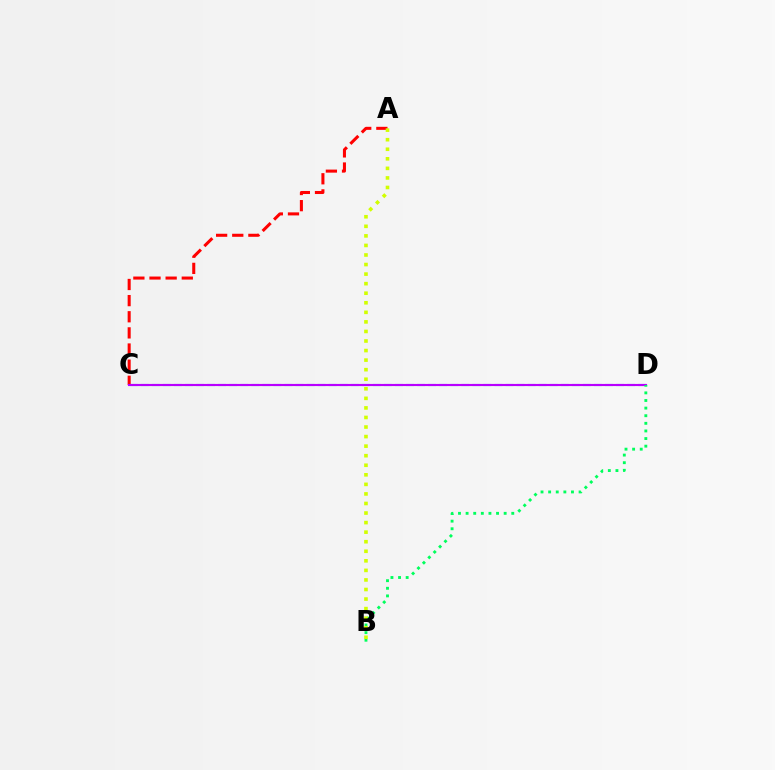{('C', 'D'): [{'color': '#0074ff', 'line_style': 'dashed', 'thickness': 1.5}, {'color': '#b900ff', 'line_style': 'solid', 'thickness': 1.53}], ('A', 'C'): [{'color': '#ff0000', 'line_style': 'dashed', 'thickness': 2.19}], ('B', 'D'): [{'color': '#00ff5c', 'line_style': 'dotted', 'thickness': 2.07}], ('A', 'B'): [{'color': '#d1ff00', 'line_style': 'dotted', 'thickness': 2.6}]}